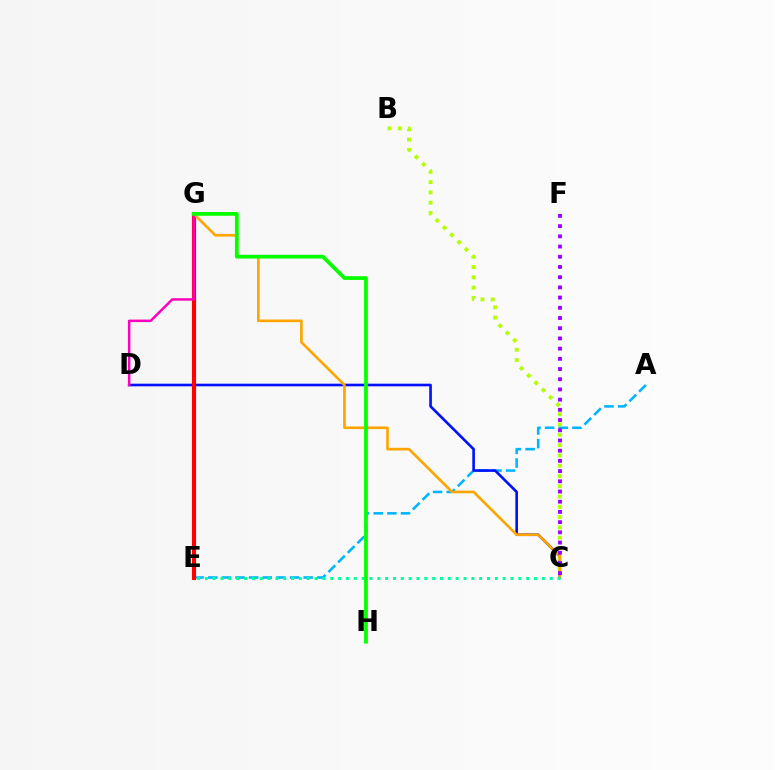{('A', 'E'): [{'color': '#00b5ff', 'line_style': 'dashed', 'thickness': 1.85}], ('C', 'D'): [{'color': '#0010ff', 'line_style': 'solid', 'thickness': 1.89}], ('B', 'C'): [{'color': '#b3ff00', 'line_style': 'dotted', 'thickness': 2.8}], ('E', 'G'): [{'color': '#ff0000', 'line_style': 'solid', 'thickness': 2.98}], ('C', 'G'): [{'color': '#ffa500', 'line_style': 'solid', 'thickness': 1.91}], ('D', 'G'): [{'color': '#ff00bd', 'line_style': 'solid', 'thickness': 1.79}], ('C', 'E'): [{'color': '#00ff9d', 'line_style': 'dotted', 'thickness': 2.13}], ('C', 'F'): [{'color': '#9b00ff', 'line_style': 'dotted', 'thickness': 2.77}], ('G', 'H'): [{'color': '#08ff00', 'line_style': 'solid', 'thickness': 2.72}]}